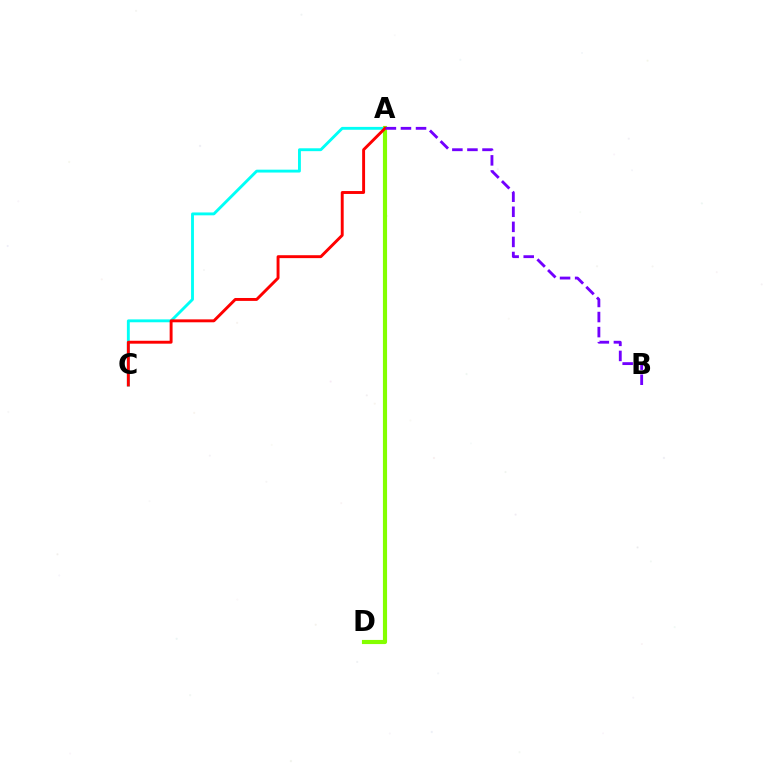{('A', 'C'): [{'color': '#00fff6', 'line_style': 'solid', 'thickness': 2.07}, {'color': '#ff0000', 'line_style': 'solid', 'thickness': 2.1}], ('A', 'D'): [{'color': '#84ff00', 'line_style': 'solid', 'thickness': 2.98}], ('A', 'B'): [{'color': '#7200ff', 'line_style': 'dashed', 'thickness': 2.05}]}